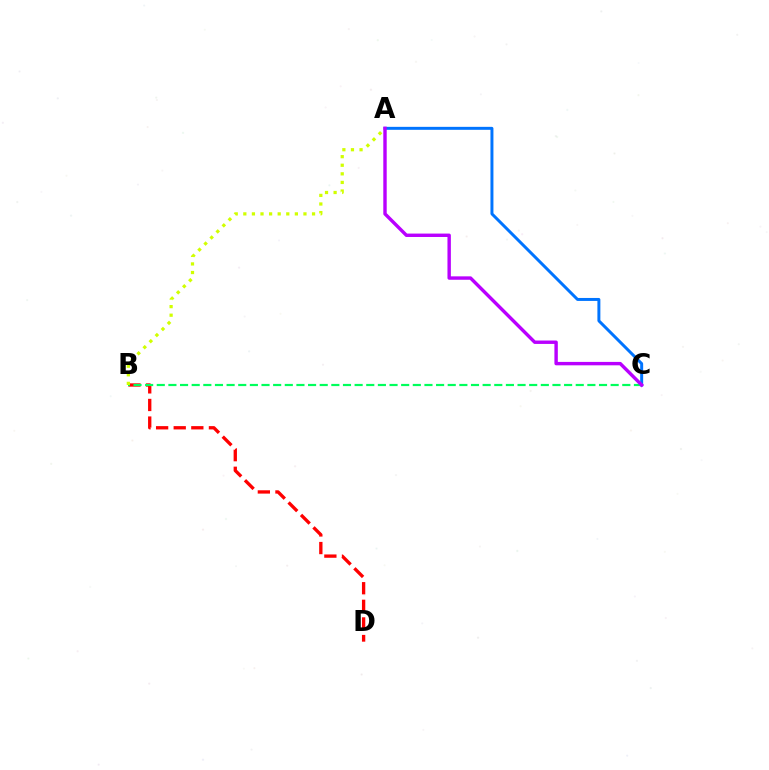{('B', 'D'): [{'color': '#ff0000', 'line_style': 'dashed', 'thickness': 2.39}], ('B', 'C'): [{'color': '#00ff5c', 'line_style': 'dashed', 'thickness': 1.58}], ('A', 'B'): [{'color': '#d1ff00', 'line_style': 'dotted', 'thickness': 2.33}], ('A', 'C'): [{'color': '#0074ff', 'line_style': 'solid', 'thickness': 2.14}, {'color': '#b900ff', 'line_style': 'solid', 'thickness': 2.45}]}